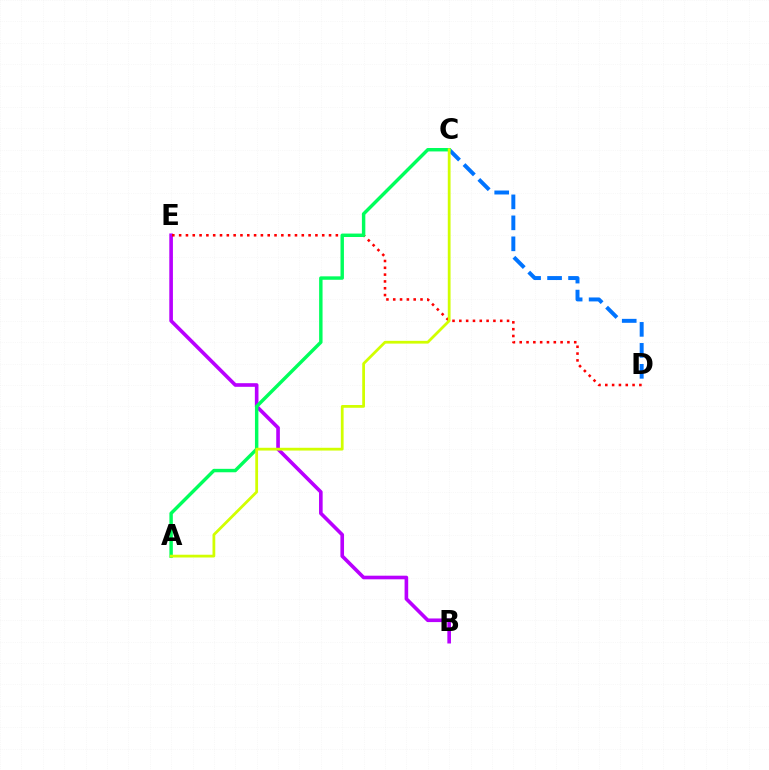{('B', 'E'): [{'color': '#b900ff', 'line_style': 'solid', 'thickness': 2.61}], ('C', 'D'): [{'color': '#0074ff', 'line_style': 'dashed', 'thickness': 2.85}], ('D', 'E'): [{'color': '#ff0000', 'line_style': 'dotted', 'thickness': 1.85}], ('A', 'C'): [{'color': '#00ff5c', 'line_style': 'solid', 'thickness': 2.47}, {'color': '#d1ff00', 'line_style': 'solid', 'thickness': 1.99}]}